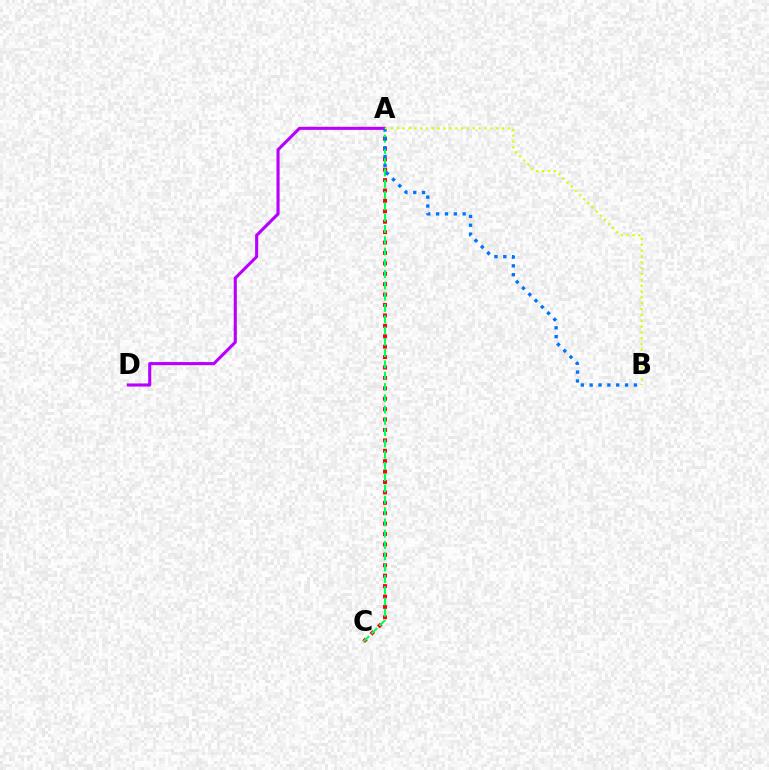{('A', 'D'): [{'color': '#b900ff', 'line_style': 'solid', 'thickness': 2.23}], ('A', 'C'): [{'color': '#ff0000', 'line_style': 'dotted', 'thickness': 2.83}, {'color': '#00ff5c', 'line_style': 'dashed', 'thickness': 1.53}], ('A', 'B'): [{'color': '#0074ff', 'line_style': 'dotted', 'thickness': 2.41}, {'color': '#d1ff00', 'line_style': 'dotted', 'thickness': 1.59}]}